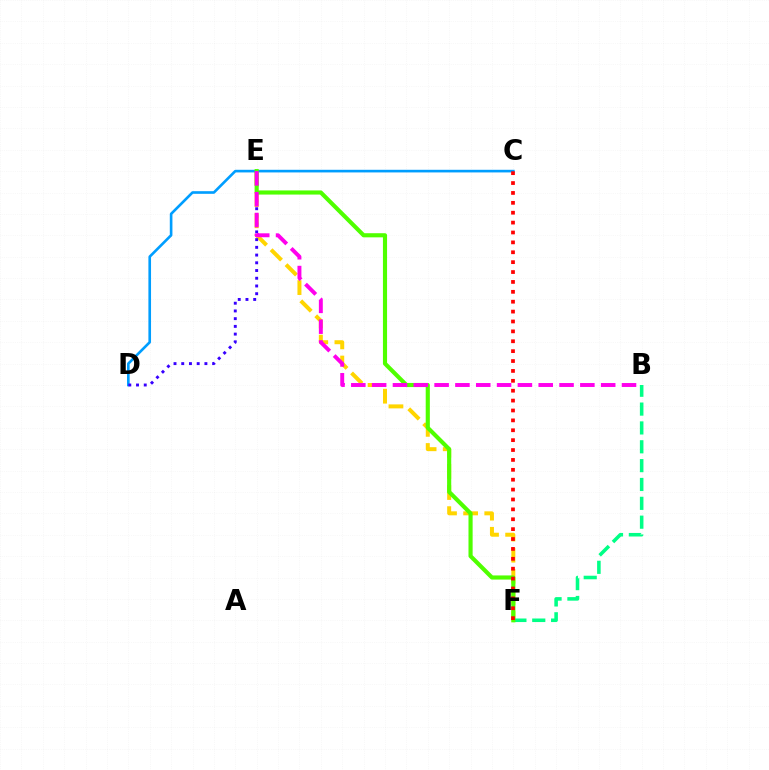{('E', 'F'): [{'color': '#ffd500', 'line_style': 'dashed', 'thickness': 2.87}, {'color': '#4fff00', 'line_style': 'solid', 'thickness': 2.98}], ('B', 'F'): [{'color': '#00ff86', 'line_style': 'dashed', 'thickness': 2.56}], ('C', 'D'): [{'color': '#009eff', 'line_style': 'solid', 'thickness': 1.9}], ('D', 'E'): [{'color': '#3700ff', 'line_style': 'dotted', 'thickness': 2.1}], ('B', 'E'): [{'color': '#ff00ed', 'line_style': 'dashed', 'thickness': 2.83}], ('C', 'F'): [{'color': '#ff0000', 'line_style': 'dotted', 'thickness': 2.69}]}